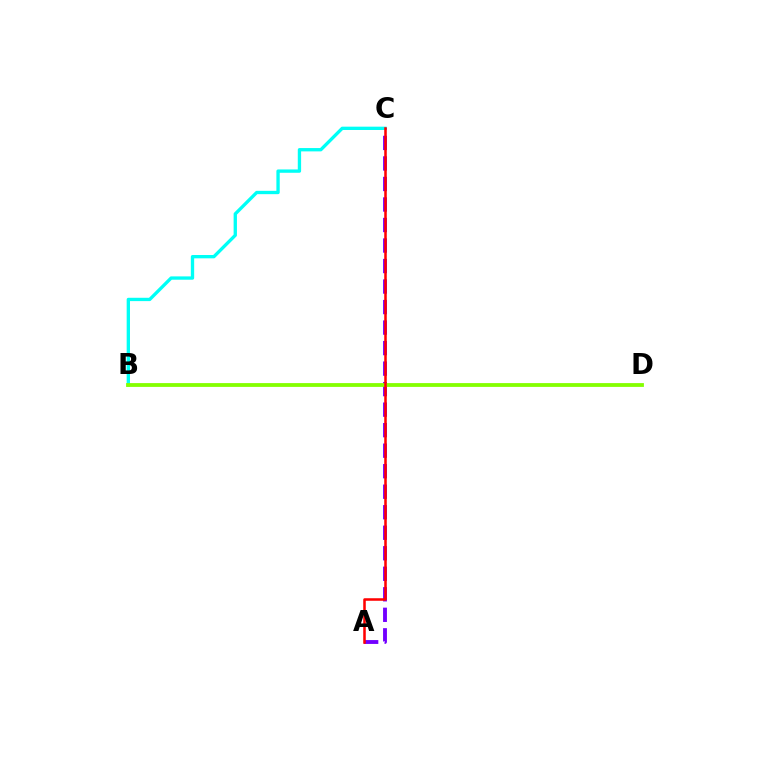{('A', 'C'): [{'color': '#7200ff', 'line_style': 'dashed', 'thickness': 2.79}, {'color': '#ff0000', 'line_style': 'solid', 'thickness': 1.83}], ('B', 'C'): [{'color': '#00fff6', 'line_style': 'solid', 'thickness': 2.4}], ('B', 'D'): [{'color': '#84ff00', 'line_style': 'solid', 'thickness': 2.73}]}